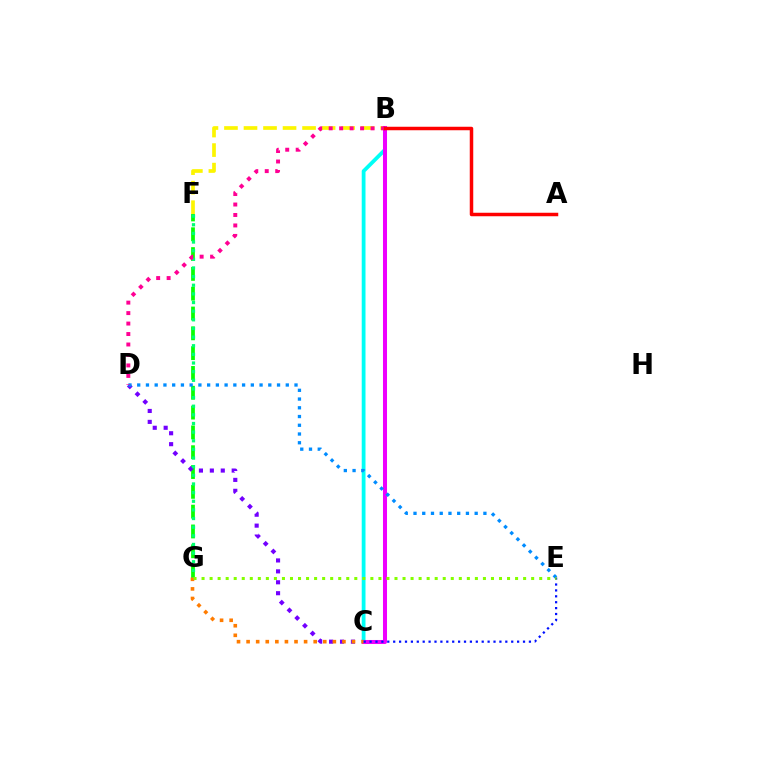{('F', 'G'): [{'color': '#08ff00', 'line_style': 'dashed', 'thickness': 2.69}, {'color': '#00ff74', 'line_style': 'dotted', 'thickness': 2.35}], ('C', 'D'): [{'color': '#7200ff', 'line_style': 'dotted', 'thickness': 2.97}], ('B', 'C'): [{'color': '#00fff6', 'line_style': 'solid', 'thickness': 2.73}, {'color': '#ee00ff', 'line_style': 'solid', 'thickness': 2.9}], ('B', 'F'): [{'color': '#fcf500', 'line_style': 'dashed', 'thickness': 2.65}], ('D', 'E'): [{'color': '#008cff', 'line_style': 'dotted', 'thickness': 2.37}], ('C', 'G'): [{'color': '#ff7c00', 'line_style': 'dotted', 'thickness': 2.6}], ('C', 'E'): [{'color': '#0010ff', 'line_style': 'dotted', 'thickness': 1.6}], ('B', 'D'): [{'color': '#ff0094', 'line_style': 'dotted', 'thickness': 2.84}], ('E', 'G'): [{'color': '#84ff00', 'line_style': 'dotted', 'thickness': 2.18}], ('A', 'B'): [{'color': '#ff0000', 'line_style': 'solid', 'thickness': 2.51}]}